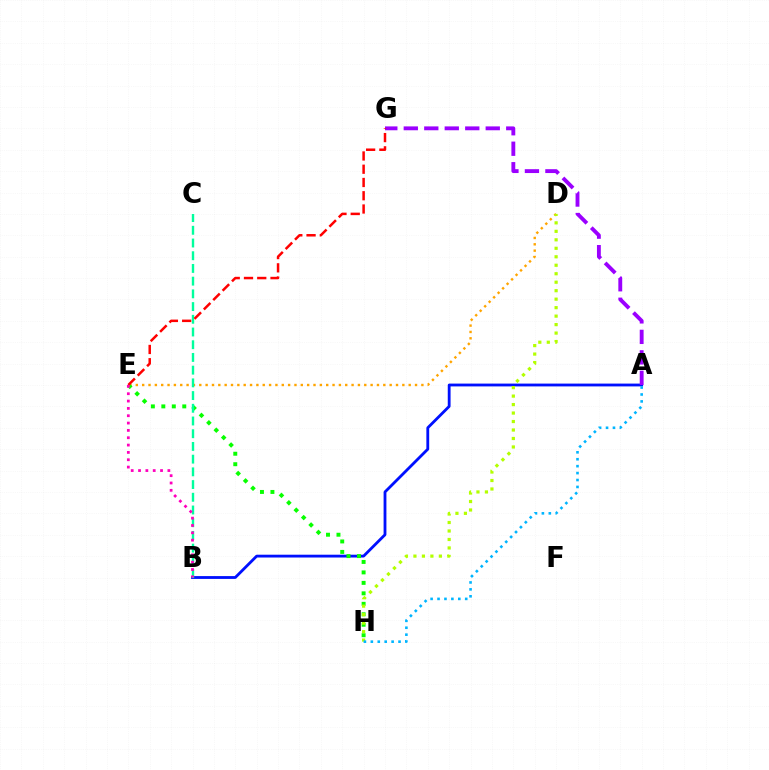{('A', 'B'): [{'color': '#0010ff', 'line_style': 'solid', 'thickness': 2.03}], ('D', 'E'): [{'color': '#ffa500', 'line_style': 'dotted', 'thickness': 1.72}], ('A', 'G'): [{'color': '#9b00ff', 'line_style': 'dashed', 'thickness': 2.78}], ('E', 'H'): [{'color': '#08ff00', 'line_style': 'dotted', 'thickness': 2.84}], ('D', 'H'): [{'color': '#b3ff00', 'line_style': 'dotted', 'thickness': 2.3}], ('A', 'H'): [{'color': '#00b5ff', 'line_style': 'dotted', 'thickness': 1.88}], ('B', 'C'): [{'color': '#00ff9d', 'line_style': 'dashed', 'thickness': 1.73}], ('E', 'G'): [{'color': '#ff0000', 'line_style': 'dashed', 'thickness': 1.8}], ('B', 'E'): [{'color': '#ff00bd', 'line_style': 'dotted', 'thickness': 1.99}]}